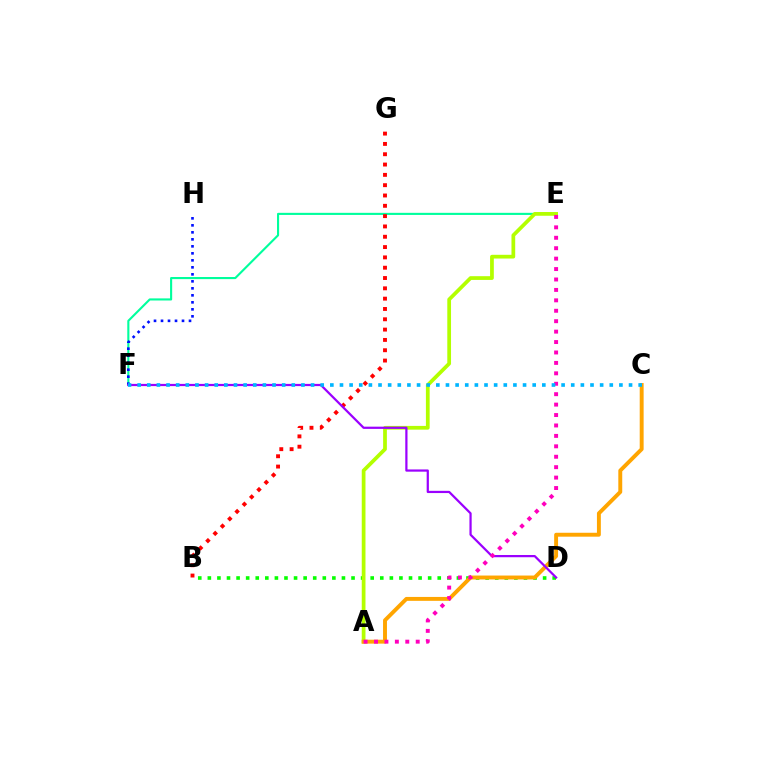{('B', 'D'): [{'color': '#08ff00', 'line_style': 'dotted', 'thickness': 2.6}], ('E', 'F'): [{'color': '#00ff9d', 'line_style': 'solid', 'thickness': 1.52}], ('A', 'E'): [{'color': '#b3ff00', 'line_style': 'solid', 'thickness': 2.69}, {'color': '#ff00bd', 'line_style': 'dotted', 'thickness': 2.83}], ('F', 'H'): [{'color': '#0010ff', 'line_style': 'dotted', 'thickness': 1.9}], ('B', 'G'): [{'color': '#ff0000', 'line_style': 'dotted', 'thickness': 2.8}], ('A', 'C'): [{'color': '#ffa500', 'line_style': 'solid', 'thickness': 2.82}], ('D', 'F'): [{'color': '#9b00ff', 'line_style': 'solid', 'thickness': 1.6}], ('C', 'F'): [{'color': '#00b5ff', 'line_style': 'dotted', 'thickness': 2.62}]}